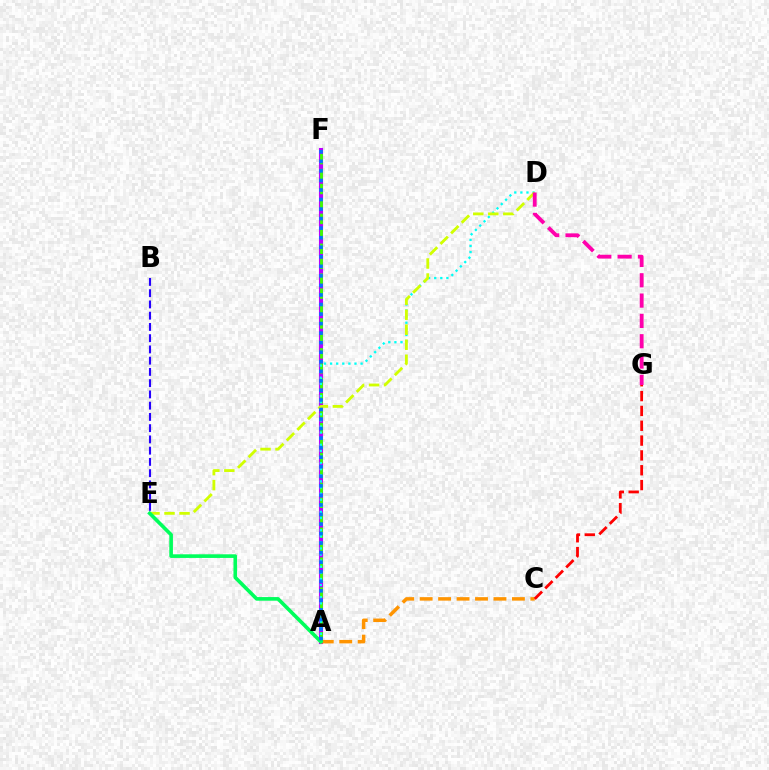{('A', 'F'): [{'color': '#b900ff', 'line_style': 'solid', 'thickness': 2.96}, {'color': '#3dff00', 'line_style': 'dashed', 'thickness': 2.03}, {'color': '#0074ff', 'line_style': 'dotted', 'thickness': 2.59}], ('A', 'C'): [{'color': '#ff9400', 'line_style': 'dashed', 'thickness': 2.51}], ('C', 'G'): [{'color': '#ff0000', 'line_style': 'dashed', 'thickness': 2.01}], ('A', 'D'): [{'color': '#00fff6', 'line_style': 'dotted', 'thickness': 1.66}], ('D', 'E'): [{'color': '#d1ff00', 'line_style': 'dashed', 'thickness': 2.04}], ('D', 'G'): [{'color': '#ff00ac', 'line_style': 'dashed', 'thickness': 2.76}], ('A', 'E'): [{'color': '#00ff5c', 'line_style': 'solid', 'thickness': 2.62}], ('B', 'E'): [{'color': '#2500ff', 'line_style': 'dashed', 'thickness': 1.53}]}